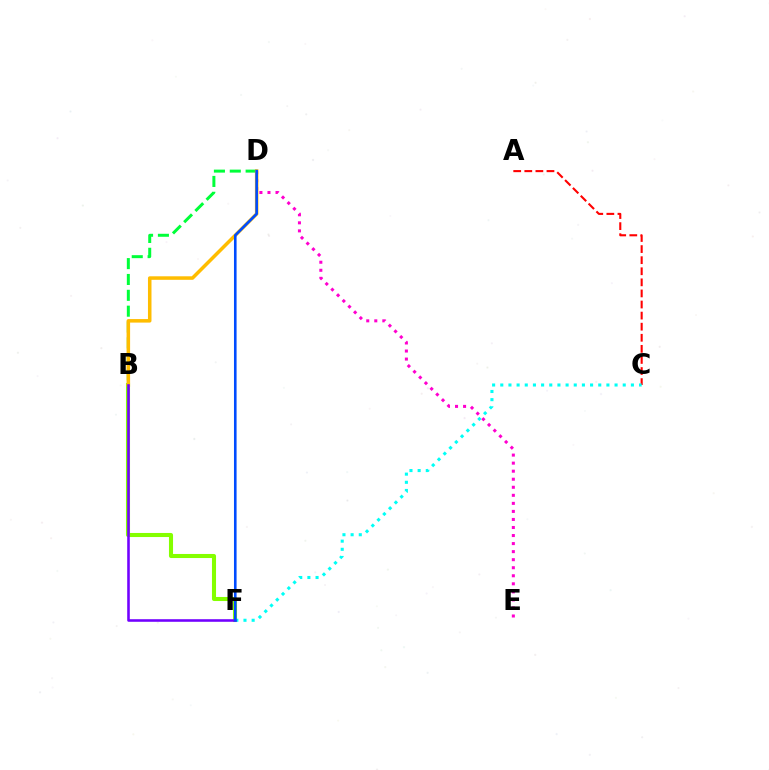{('D', 'E'): [{'color': '#ff00cf', 'line_style': 'dotted', 'thickness': 2.19}], ('A', 'C'): [{'color': '#ff0000', 'line_style': 'dashed', 'thickness': 1.51}], ('B', 'D'): [{'color': '#00ff39', 'line_style': 'dashed', 'thickness': 2.15}, {'color': '#ffbd00', 'line_style': 'solid', 'thickness': 2.54}], ('B', 'F'): [{'color': '#84ff00', 'line_style': 'solid', 'thickness': 2.93}, {'color': '#7200ff', 'line_style': 'solid', 'thickness': 1.86}], ('C', 'F'): [{'color': '#00fff6', 'line_style': 'dotted', 'thickness': 2.22}], ('D', 'F'): [{'color': '#004bff', 'line_style': 'solid', 'thickness': 1.88}]}